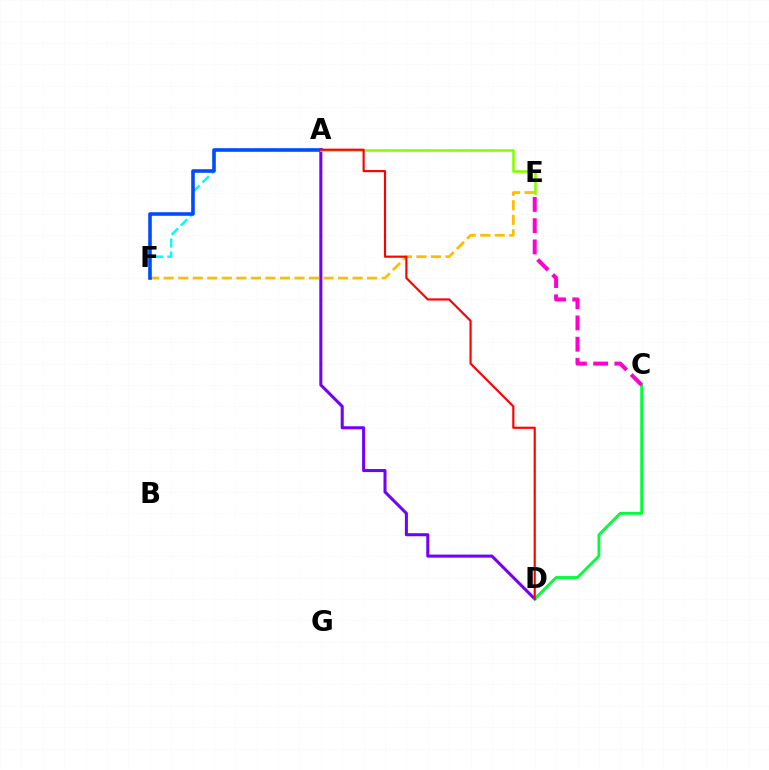{('A', 'D'): [{'color': '#7200ff', 'line_style': 'solid', 'thickness': 2.19}, {'color': '#ff0000', 'line_style': 'solid', 'thickness': 1.55}], ('C', 'D'): [{'color': '#00ff39', 'line_style': 'solid', 'thickness': 2.05}], ('C', 'E'): [{'color': '#ff00cf', 'line_style': 'dashed', 'thickness': 2.89}], ('E', 'F'): [{'color': '#ffbd00', 'line_style': 'dashed', 'thickness': 1.97}], ('A', 'F'): [{'color': '#00fff6', 'line_style': 'dashed', 'thickness': 1.76}, {'color': '#004bff', 'line_style': 'solid', 'thickness': 2.58}], ('A', 'E'): [{'color': '#84ff00', 'line_style': 'solid', 'thickness': 1.86}]}